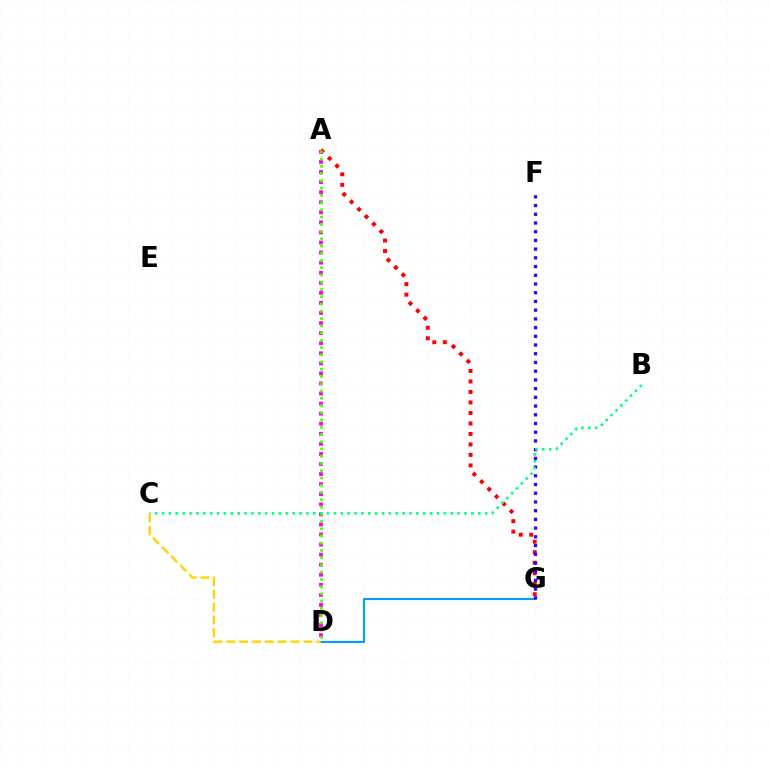{('A', 'D'): [{'color': '#ff00ed', 'line_style': 'dotted', 'thickness': 2.74}, {'color': '#4fff00', 'line_style': 'dotted', 'thickness': 1.97}], ('D', 'G'): [{'color': '#009eff', 'line_style': 'solid', 'thickness': 1.53}], ('C', 'D'): [{'color': '#ffd500', 'line_style': 'dashed', 'thickness': 1.75}], ('A', 'G'): [{'color': '#ff0000', 'line_style': 'dotted', 'thickness': 2.85}], ('F', 'G'): [{'color': '#3700ff', 'line_style': 'dotted', 'thickness': 2.37}], ('B', 'C'): [{'color': '#00ff86', 'line_style': 'dotted', 'thickness': 1.87}]}